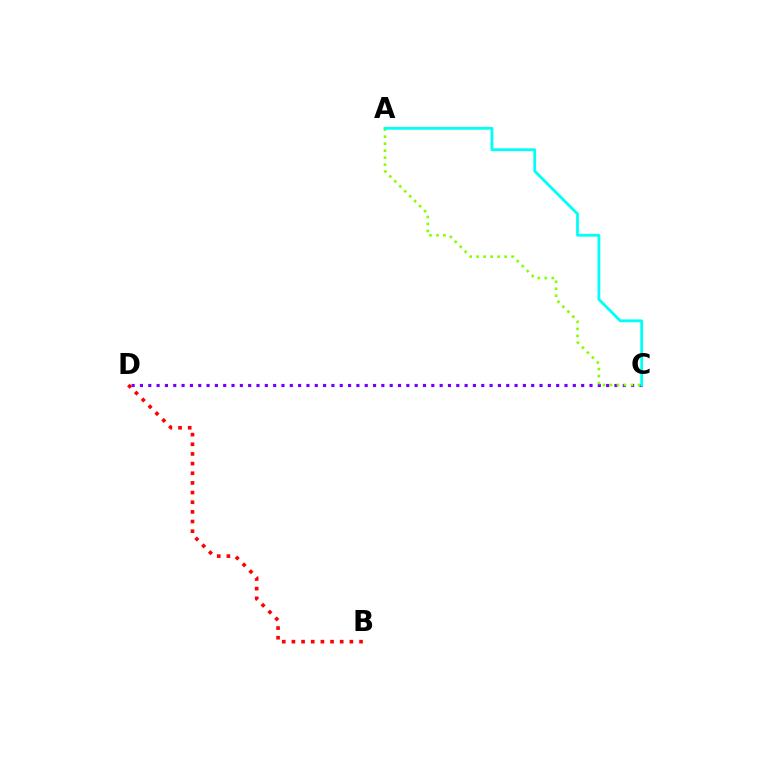{('C', 'D'): [{'color': '#7200ff', 'line_style': 'dotted', 'thickness': 2.26}], ('A', 'C'): [{'color': '#84ff00', 'line_style': 'dotted', 'thickness': 1.9}, {'color': '#00fff6', 'line_style': 'solid', 'thickness': 2.02}], ('B', 'D'): [{'color': '#ff0000', 'line_style': 'dotted', 'thickness': 2.62}]}